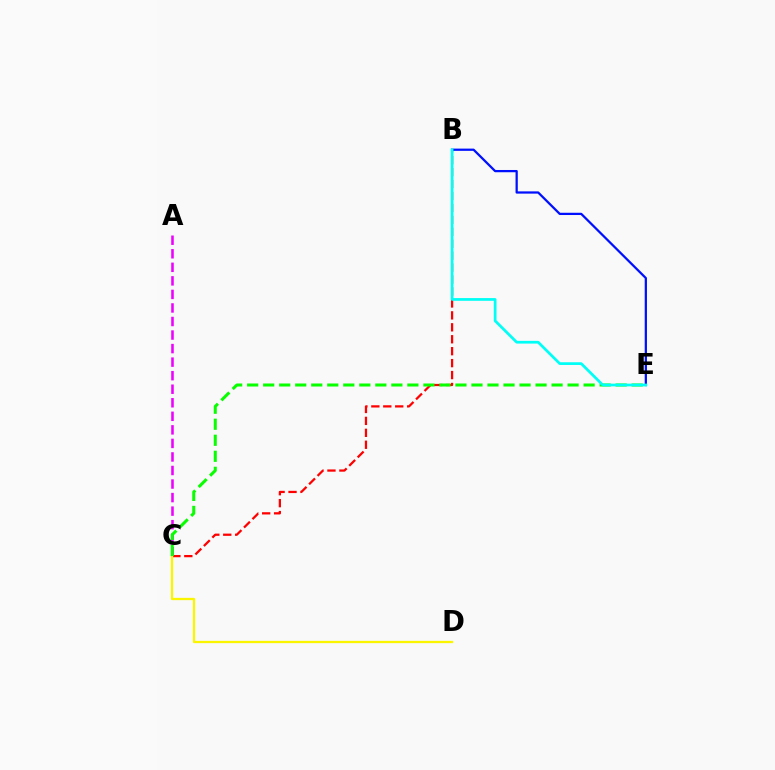{('B', 'C'): [{'color': '#ff0000', 'line_style': 'dashed', 'thickness': 1.62}], ('A', 'C'): [{'color': '#ee00ff', 'line_style': 'dashed', 'thickness': 1.84}], ('C', 'D'): [{'color': '#fcf500', 'line_style': 'solid', 'thickness': 1.65}], ('C', 'E'): [{'color': '#08ff00', 'line_style': 'dashed', 'thickness': 2.18}], ('B', 'E'): [{'color': '#0010ff', 'line_style': 'solid', 'thickness': 1.62}, {'color': '#00fff6', 'line_style': 'solid', 'thickness': 1.96}]}